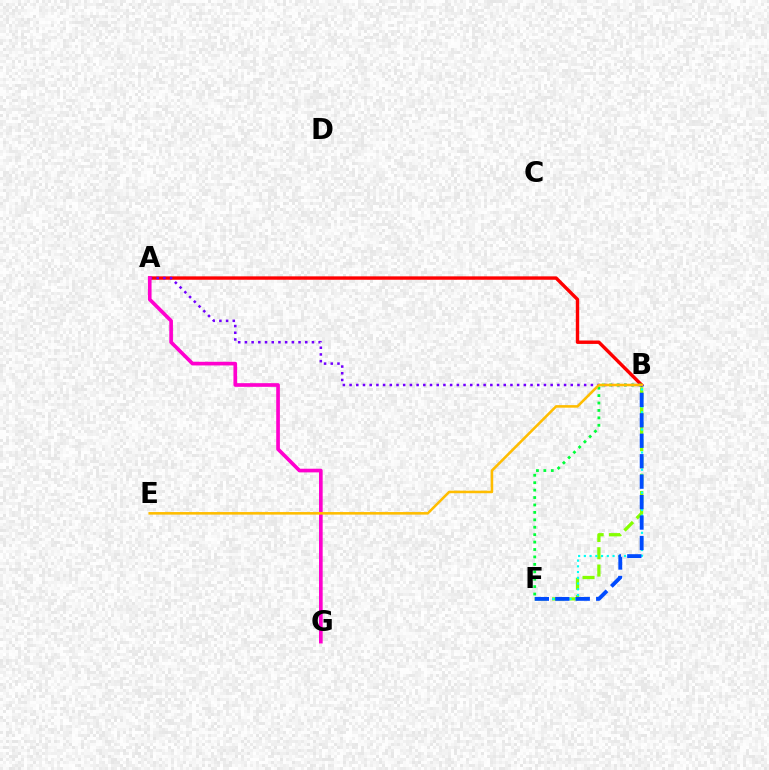{('A', 'B'): [{'color': '#ff0000', 'line_style': 'solid', 'thickness': 2.45}, {'color': '#7200ff', 'line_style': 'dotted', 'thickness': 1.82}], ('B', 'F'): [{'color': '#84ff00', 'line_style': 'dashed', 'thickness': 2.35}, {'color': '#00fff6', 'line_style': 'dotted', 'thickness': 1.56}, {'color': '#00ff39', 'line_style': 'dotted', 'thickness': 2.02}, {'color': '#004bff', 'line_style': 'dashed', 'thickness': 2.78}], ('A', 'G'): [{'color': '#ff00cf', 'line_style': 'solid', 'thickness': 2.64}], ('B', 'E'): [{'color': '#ffbd00', 'line_style': 'solid', 'thickness': 1.84}]}